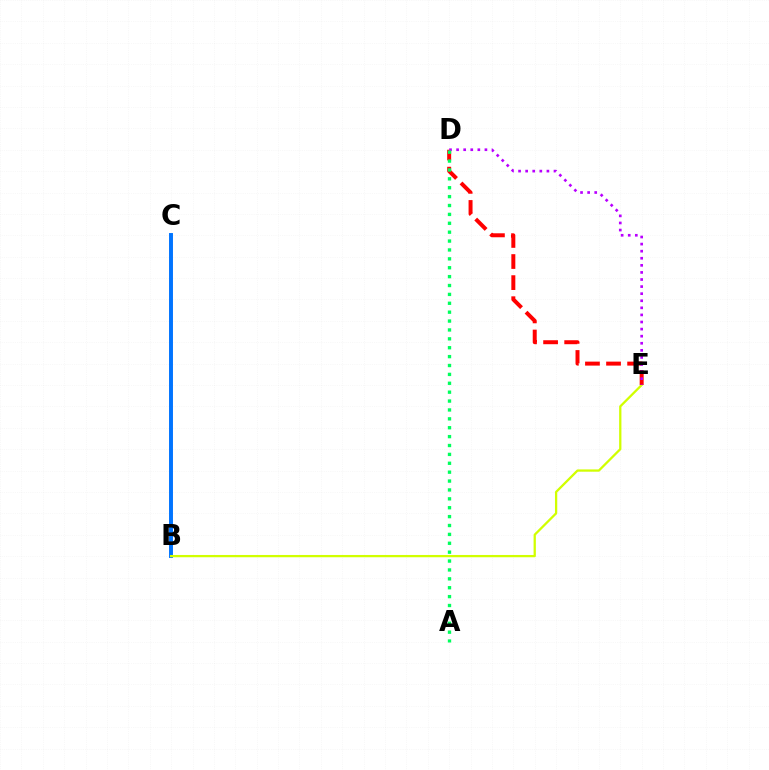{('B', 'C'): [{'color': '#0074ff', 'line_style': 'solid', 'thickness': 2.83}], ('B', 'E'): [{'color': '#d1ff00', 'line_style': 'solid', 'thickness': 1.64}], ('D', 'E'): [{'color': '#ff0000', 'line_style': 'dashed', 'thickness': 2.86}, {'color': '#b900ff', 'line_style': 'dotted', 'thickness': 1.92}], ('A', 'D'): [{'color': '#00ff5c', 'line_style': 'dotted', 'thickness': 2.42}]}